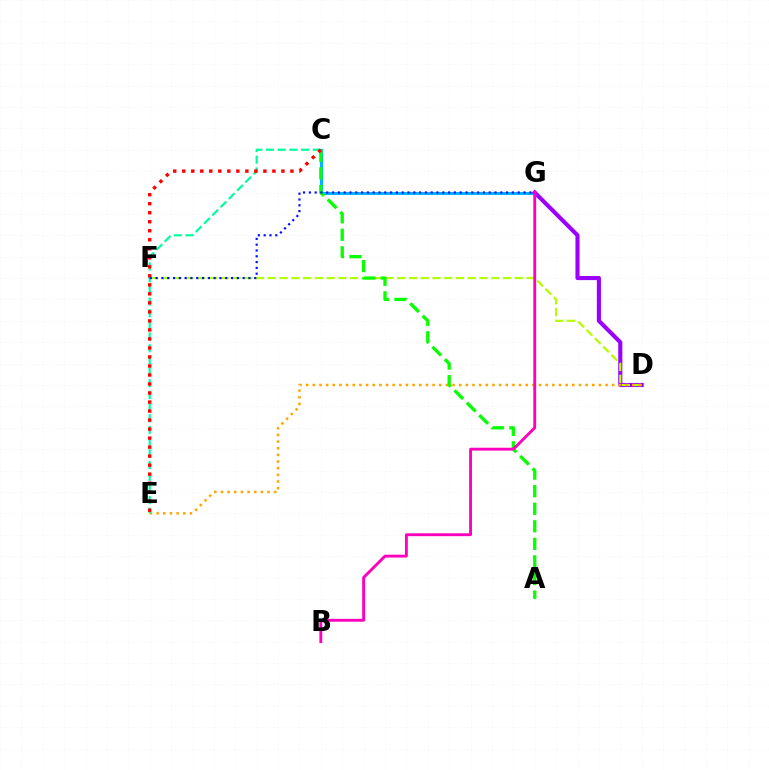{('C', 'G'): [{'color': '#00b5ff', 'line_style': 'solid', 'thickness': 2.18}], ('D', 'G'): [{'color': '#9b00ff', 'line_style': 'solid', 'thickness': 2.96}], ('D', 'F'): [{'color': '#b3ff00', 'line_style': 'dashed', 'thickness': 1.6}], ('D', 'E'): [{'color': '#ffa500', 'line_style': 'dotted', 'thickness': 1.81}], ('A', 'C'): [{'color': '#08ff00', 'line_style': 'dashed', 'thickness': 2.39}], ('C', 'E'): [{'color': '#00ff9d', 'line_style': 'dashed', 'thickness': 1.59}, {'color': '#ff0000', 'line_style': 'dotted', 'thickness': 2.45}], ('F', 'G'): [{'color': '#0010ff', 'line_style': 'dotted', 'thickness': 1.58}], ('B', 'G'): [{'color': '#ff00bd', 'line_style': 'solid', 'thickness': 2.07}]}